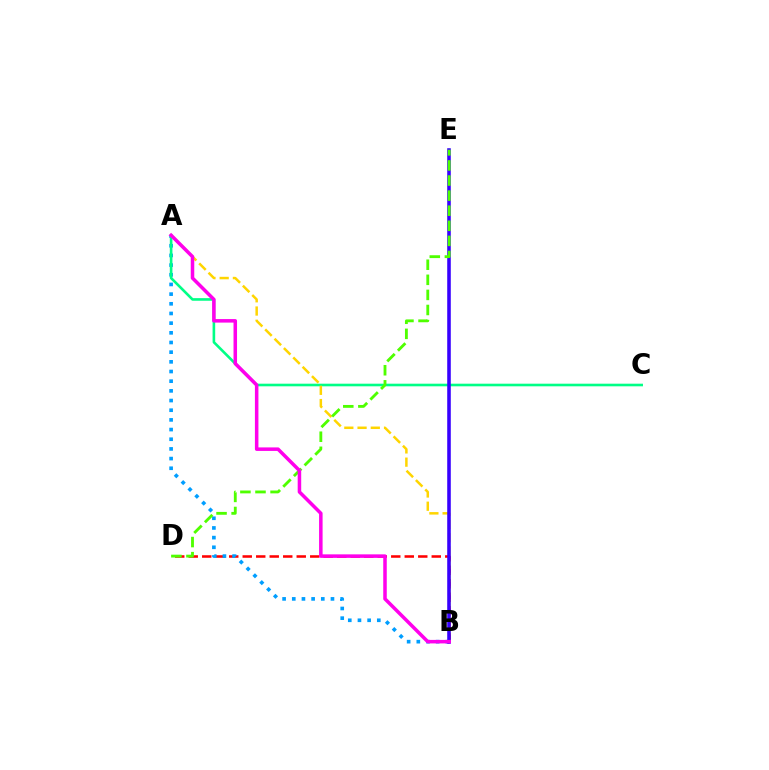{('B', 'D'): [{'color': '#ff0000', 'line_style': 'dashed', 'thickness': 1.83}], ('A', 'B'): [{'color': '#009eff', 'line_style': 'dotted', 'thickness': 2.63}, {'color': '#ffd500', 'line_style': 'dashed', 'thickness': 1.8}, {'color': '#ff00ed', 'line_style': 'solid', 'thickness': 2.53}], ('A', 'C'): [{'color': '#00ff86', 'line_style': 'solid', 'thickness': 1.88}], ('B', 'E'): [{'color': '#3700ff', 'line_style': 'solid', 'thickness': 2.57}], ('D', 'E'): [{'color': '#4fff00', 'line_style': 'dashed', 'thickness': 2.05}]}